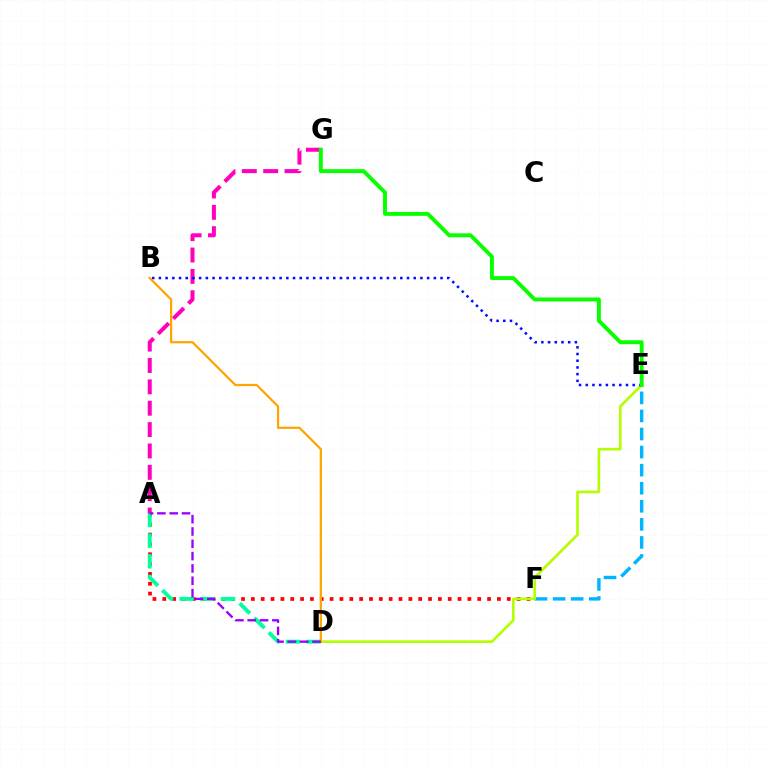{('A', 'G'): [{'color': '#ff00bd', 'line_style': 'dashed', 'thickness': 2.9}], ('A', 'F'): [{'color': '#ff0000', 'line_style': 'dotted', 'thickness': 2.67}], ('E', 'F'): [{'color': '#00b5ff', 'line_style': 'dashed', 'thickness': 2.45}], ('D', 'E'): [{'color': '#b3ff00', 'line_style': 'solid', 'thickness': 1.91}], ('B', 'E'): [{'color': '#0010ff', 'line_style': 'dotted', 'thickness': 1.82}], ('A', 'D'): [{'color': '#00ff9d', 'line_style': 'dashed', 'thickness': 2.81}, {'color': '#9b00ff', 'line_style': 'dashed', 'thickness': 1.67}], ('E', 'G'): [{'color': '#08ff00', 'line_style': 'solid', 'thickness': 2.81}], ('B', 'D'): [{'color': '#ffa500', 'line_style': 'solid', 'thickness': 1.61}]}